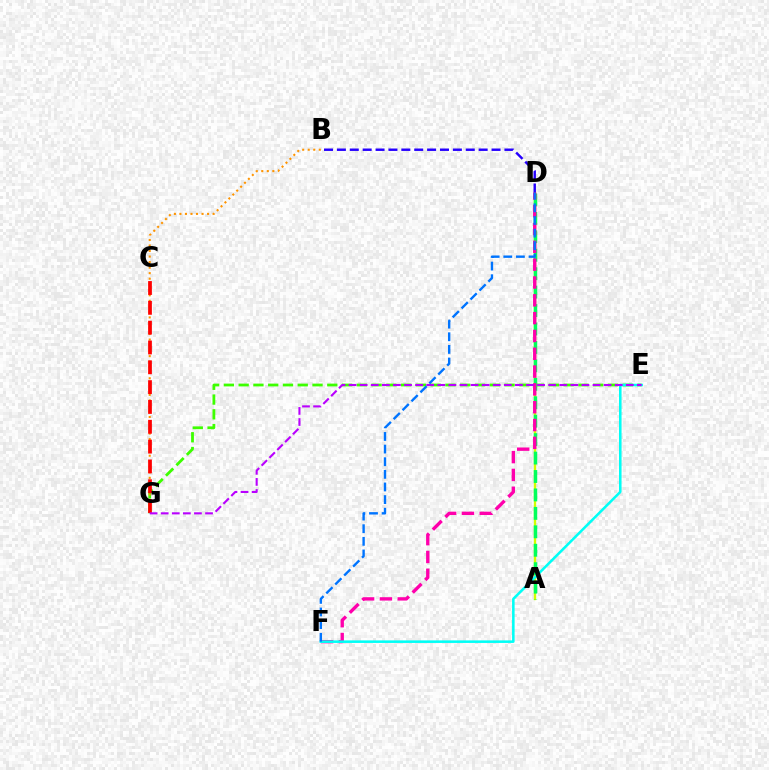{('E', 'G'): [{'color': '#3dff00', 'line_style': 'dashed', 'thickness': 2.01}, {'color': '#b900ff', 'line_style': 'dashed', 'thickness': 1.51}], ('B', 'G'): [{'color': '#ff9400', 'line_style': 'dotted', 'thickness': 1.5}], ('A', 'D'): [{'color': '#d1ff00', 'line_style': 'solid', 'thickness': 1.68}, {'color': '#00ff5c', 'line_style': 'dashed', 'thickness': 2.5}], ('D', 'F'): [{'color': '#ff00ac', 'line_style': 'dashed', 'thickness': 2.42}, {'color': '#0074ff', 'line_style': 'dashed', 'thickness': 1.72}], ('E', 'F'): [{'color': '#00fff6', 'line_style': 'solid', 'thickness': 1.84}], ('C', 'G'): [{'color': '#ff0000', 'line_style': 'dashed', 'thickness': 2.69}], ('B', 'D'): [{'color': '#2500ff', 'line_style': 'dashed', 'thickness': 1.75}]}